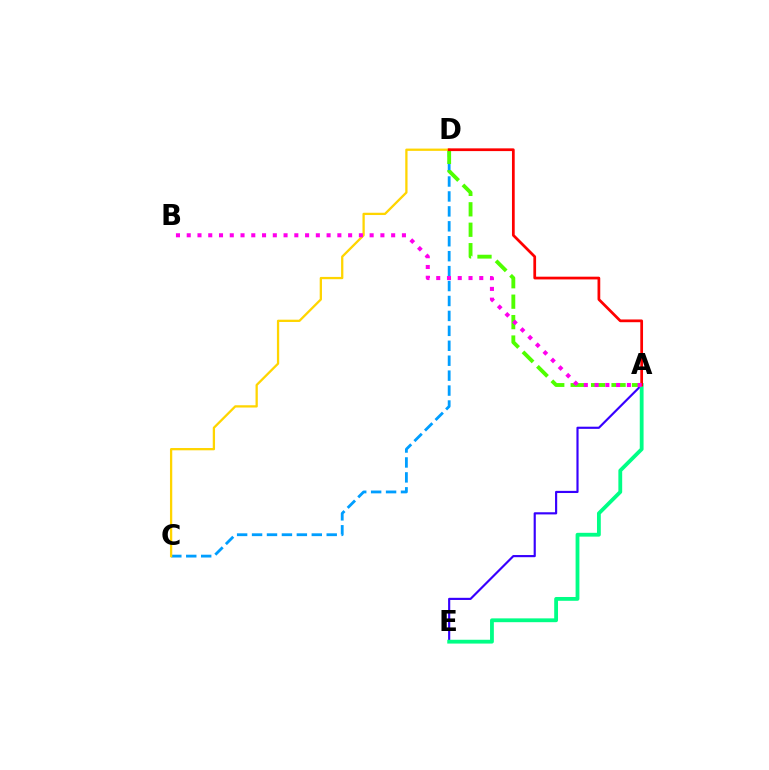{('A', 'E'): [{'color': '#3700ff', 'line_style': 'solid', 'thickness': 1.55}, {'color': '#00ff86', 'line_style': 'solid', 'thickness': 2.74}], ('C', 'D'): [{'color': '#009eff', 'line_style': 'dashed', 'thickness': 2.03}, {'color': '#ffd500', 'line_style': 'solid', 'thickness': 1.65}], ('A', 'D'): [{'color': '#4fff00', 'line_style': 'dashed', 'thickness': 2.78}, {'color': '#ff0000', 'line_style': 'solid', 'thickness': 1.97}], ('A', 'B'): [{'color': '#ff00ed', 'line_style': 'dotted', 'thickness': 2.92}]}